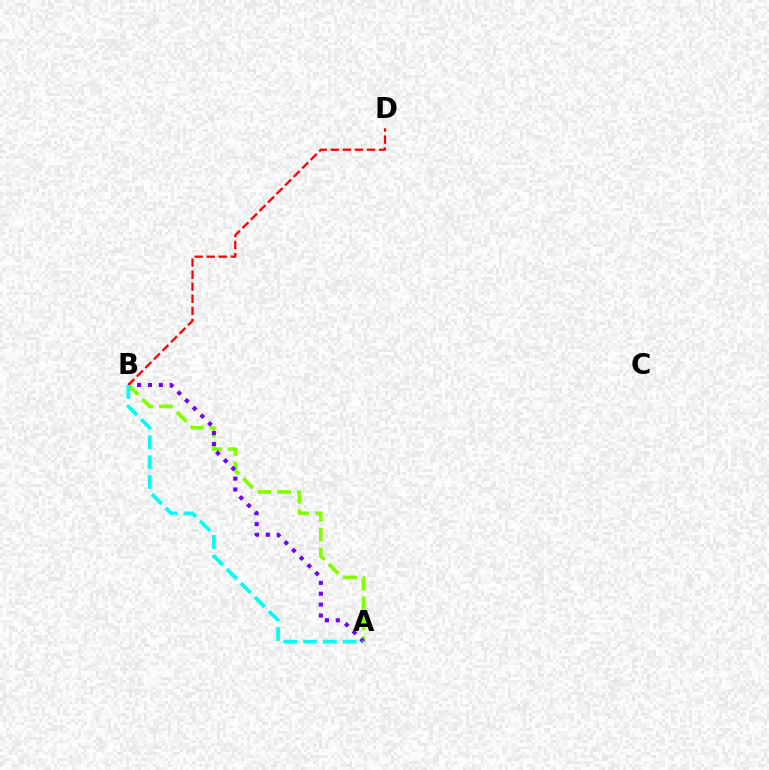{('A', 'B'): [{'color': '#84ff00', 'line_style': 'dashed', 'thickness': 2.69}, {'color': '#7200ff', 'line_style': 'dotted', 'thickness': 2.95}, {'color': '#00fff6', 'line_style': 'dashed', 'thickness': 2.69}], ('B', 'D'): [{'color': '#ff0000', 'line_style': 'dashed', 'thickness': 1.64}]}